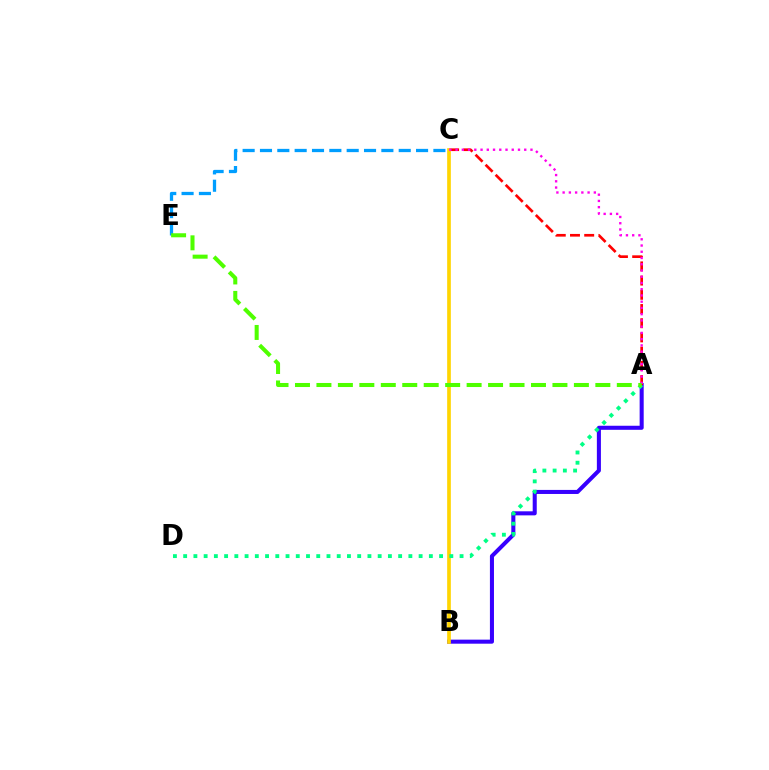{('C', 'E'): [{'color': '#009eff', 'line_style': 'dashed', 'thickness': 2.36}], ('A', 'B'): [{'color': '#3700ff', 'line_style': 'solid', 'thickness': 2.92}], ('A', 'C'): [{'color': '#ff0000', 'line_style': 'dashed', 'thickness': 1.93}, {'color': '#ff00ed', 'line_style': 'dotted', 'thickness': 1.7}], ('B', 'C'): [{'color': '#ffd500', 'line_style': 'solid', 'thickness': 2.65}], ('A', 'D'): [{'color': '#00ff86', 'line_style': 'dotted', 'thickness': 2.78}], ('A', 'E'): [{'color': '#4fff00', 'line_style': 'dashed', 'thickness': 2.91}]}